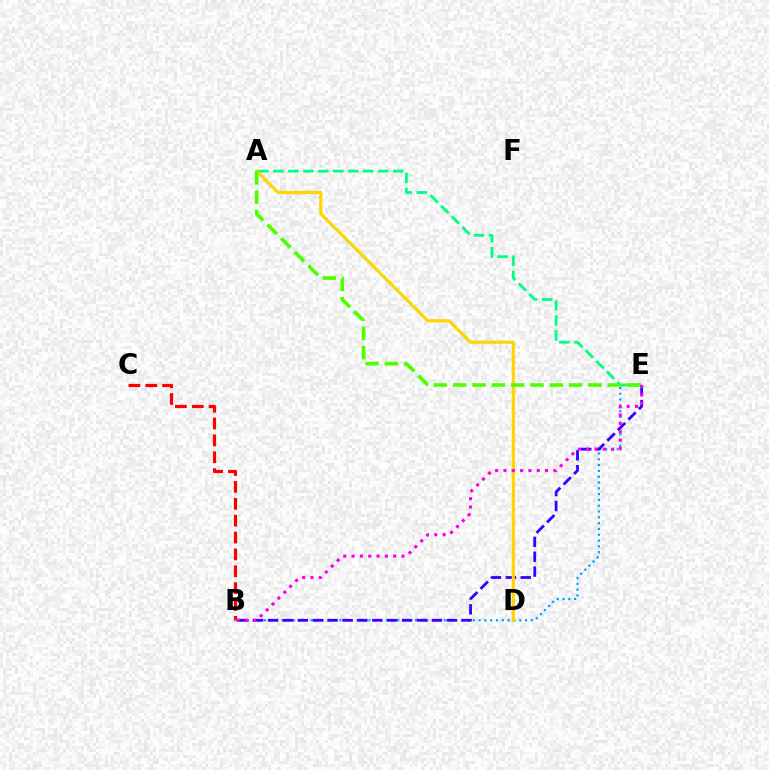{('B', 'C'): [{'color': '#ff0000', 'line_style': 'dashed', 'thickness': 2.29}], ('B', 'E'): [{'color': '#009eff', 'line_style': 'dotted', 'thickness': 1.58}, {'color': '#3700ff', 'line_style': 'dashed', 'thickness': 2.02}, {'color': '#ff00ed', 'line_style': 'dotted', 'thickness': 2.26}], ('A', 'E'): [{'color': '#00ff86', 'line_style': 'dashed', 'thickness': 2.03}, {'color': '#4fff00', 'line_style': 'dashed', 'thickness': 2.62}], ('A', 'D'): [{'color': '#ffd500', 'line_style': 'solid', 'thickness': 2.28}]}